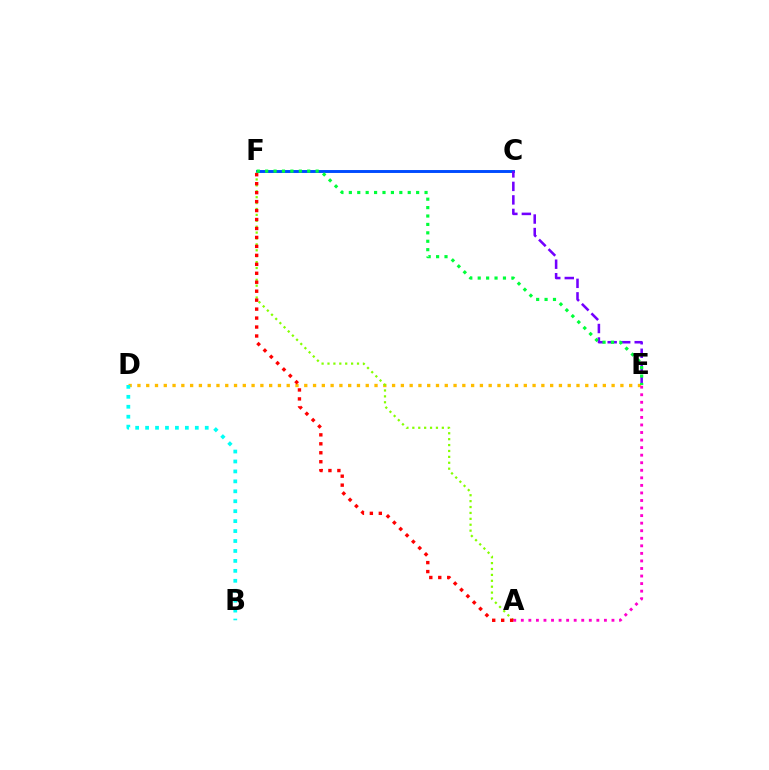{('C', 'F'): [{'color': '#004bff', 'line_style': 'solid', 'thickness': 2.1}], ('C', 'E'): [{'color': '#7200ff', 'line_style': 'dashed', 'thickness': 1.83}], ('D', 'E'): [{'color': '#ffbd00', 'line_style': 'dotted', 'thickness': 2.39}], ('A', 'F'): [{'color': '#84ff00', 'line_style': 'dotted', 'thickness': 1.6}, {'color': '#ff0000', 'line_style': 'dotted', 'thickness': 2.43}], ('E', 'F'): [{'color': '#00ff39', 'line_style': 'dotted', 'thickness': 2.29}], ('B', 'D'): [{'color': '#00fff6', 'line_style': 'dotted', 'thickness': 2.7}], ('A', 'E'): [{'color': '#ff00cf', 'line_style': 'dotted', 'thickness': 2.05}]}